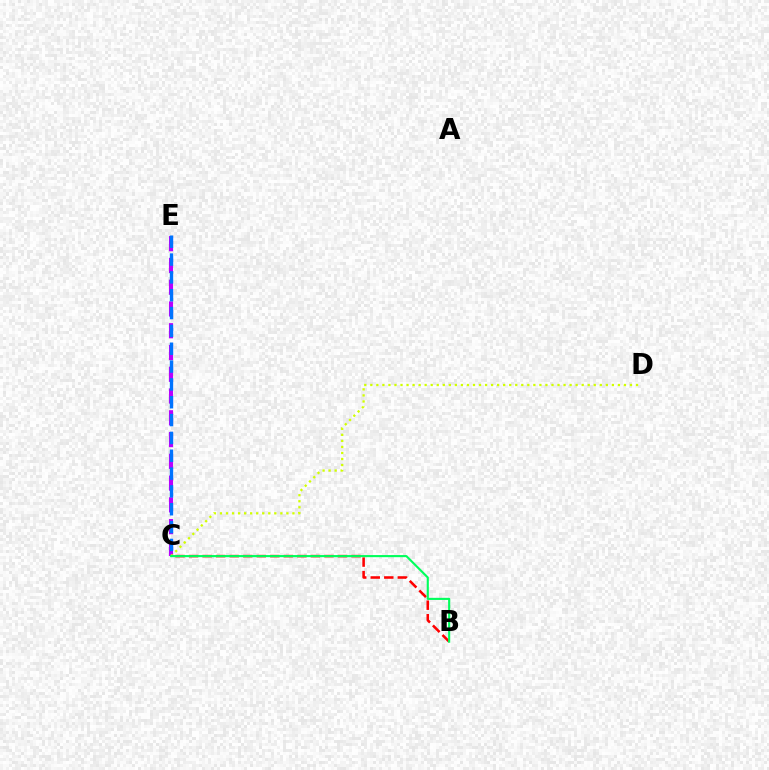{('B', 'C'): [{'color': '#ff0000', 'line_style': 'dashed', 'thickness': 1.84}, {'color': '#00ff5c', 'line_style': 'solid', 'thickness': 1.53}], ('C', 'E'): [{'color': '#b900ff', 'line_style': 'dashed', 'thickness': 2.96}, {'color': '#0074ff', 'line_style': 'dashed', 'thickness': 2.42}], ('C', 'D'): [{'color': '#d1ff00', 'line_style': 'dotted', 'thickness': 1.64}]}